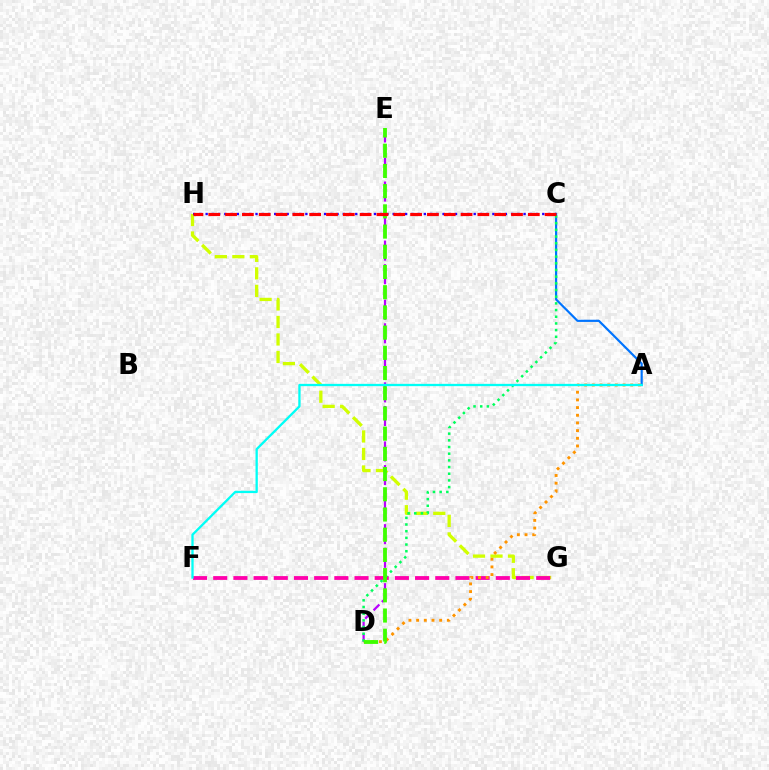{('A', 'C'): [{'color': '#0074ff', 'line_style': 'solid', 'thickness': 1.57}], ('G', 'H'): [{'color': '#d1ff00', 'line_style': 'dashed', 'thickness': 2.38}], ('D', 'E'): [{'color': '#b900ff', 'line_style': 'dashed', 'thickness': 1.61}, {'color': '#3dff00', 'line_style': 'dashed', 'thickness': 2.75}], ('C', 'H'): [{'color': '#2500ff', 'line_style': 'dotted', 'thickness': 1.69}, {'color': '#ff0000', 'line_style': 'dashed', 'thickness': 2.28}], ('F', 'G'): [{'color': '#ff00ac', 'line_style': 'dashed', 'thickness': 2.74}], ('A', 'D'): [{'color': '#ff9400', 'line_style': 'dotted', 'thickness': 2.09}], ('C', 'D'): [{'color': '#00ff5c', 'line_style': 'dotted', 'thickness': 1.82}], ('A', 'F'): [{'color': '#00fff6', 'line_style': 'solid', 'thickness': 1.65}]}